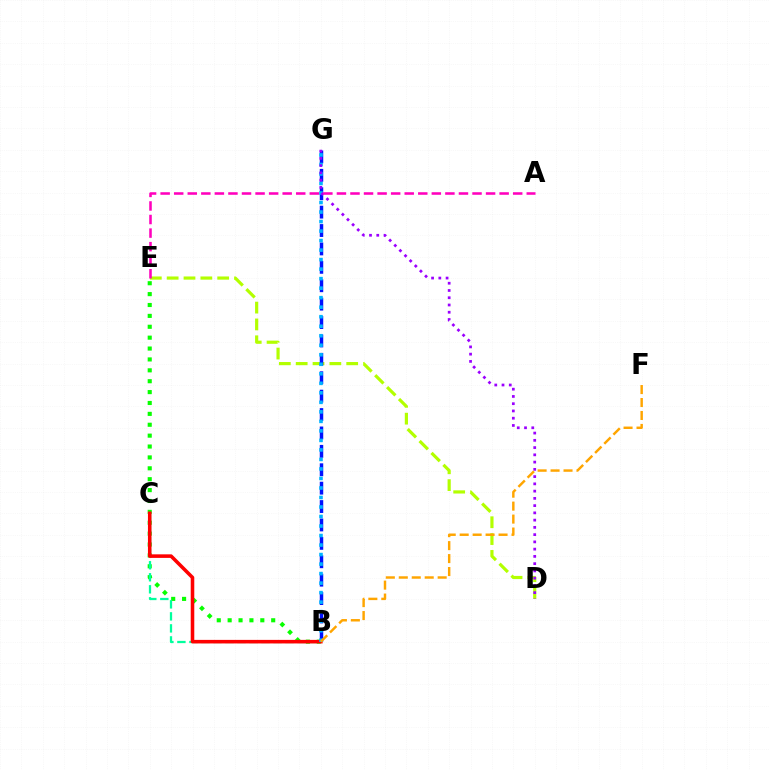{('D', 'E'): [{'color': '#b3ff00', 'line_style': 'dashed', 'thickness': 2.29}], ('B', 'E'): [{'color': '#08ff00', 'line_style': 'dotted', 'thickness': 2.96}], ('B', 'C'): [{'color': '#00ff9d', 'line_style': 'dashed', 'thickness': 1.63}, {'color': '#ff0000', 'line_style': 'solid', 'thickness': 2.56}], ('B', 'G'): [{'color': '#0010ff', 'line_style': 'dashed', 'thickness': 2.5}, {'color': '#00b5ff', 'line_style': 'dotted', 'thickness': 2.59}], ('D', 'G'): [{'color': '#9b00ff', 'line_style': 'dotted', 'thickness': 1.97}], ('B', 'F'): [{'color': '#ffa500', 'line_style': 'dashed', 'thickness': 1.76}], ('A', 'E'): [{'color': '#ff00bd', 'line_style': 'dashed', 'thickness': 1.84}]}